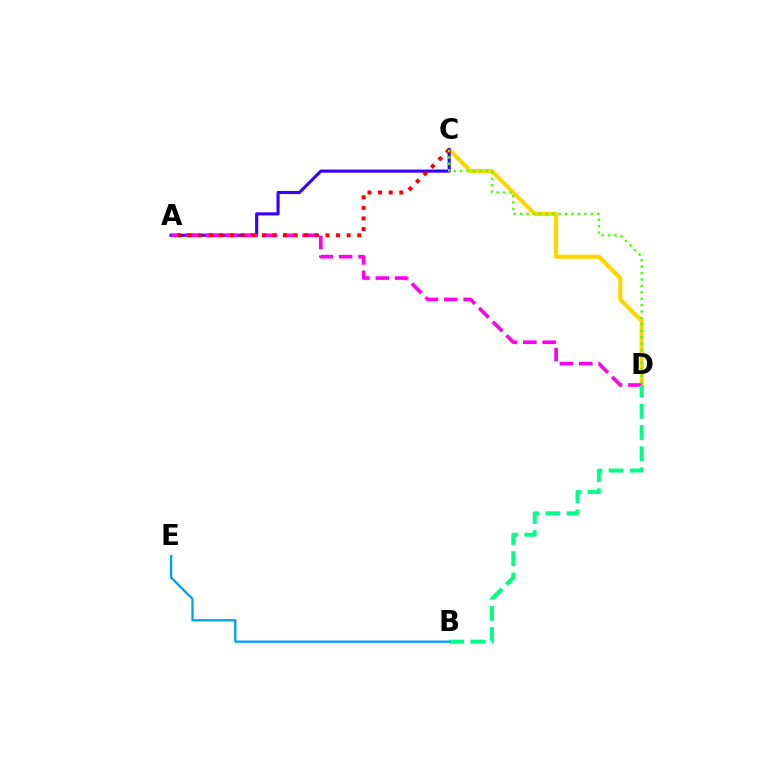{('C', 'D'): [{'color': '#ffd500', 'line_style': 'solid', 'thickness': 2.99}, {'color': '#4fff00', 'line_style': 'dotted', 'thickness': 1.75}], ('A', 'C'): [{'color': '#3700ff', 'line_style': 'solid', 'thickness': 2.25}, {'color': '#ff0000', 'line_style': 'dotted', 'thickness': 2.88}], ('A', 'D'): [{'color': '#ff00ed', 'line_style': 'dashed', 'thickness': 2.63}], ('B', 'D'): [{'color': '#00ff86', 'line_style': 'dashed', 'thickness': 2.88}], ('B', 'E'): [{'color': '#009eff', 'line_style': 'solid', 'thickness': 1.65}]}